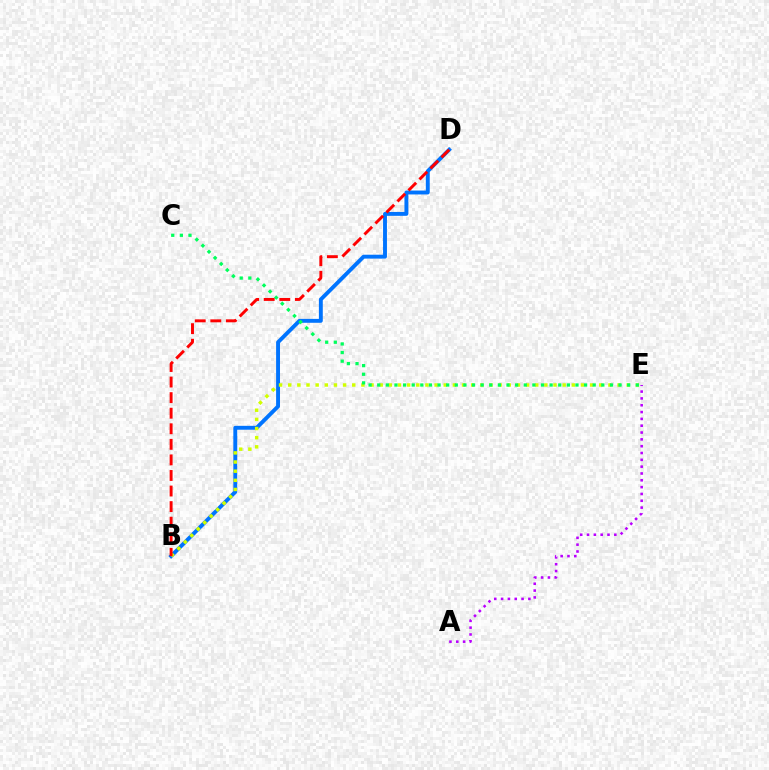{('B', 'D'): [{'color': '#0074ff', 'line_style': 'solid', 'thickness': 2.81}, {'color': '#ff0000', 'line_style': 'dashed', 'thickness': 2.11}], ('B', 'E'): [{'color': '#d1ff00', 'line_style': 'dotted', 'thickness': 2.49}], ('A', 'E'): [{'color': '#b900ff', 'line_style': 'dotted', 'thickness': 1.85}], ('C', 'E'): [{'color': '#00ff5c', 'line_style': 'dotted', 'thickness': 2.34}]}